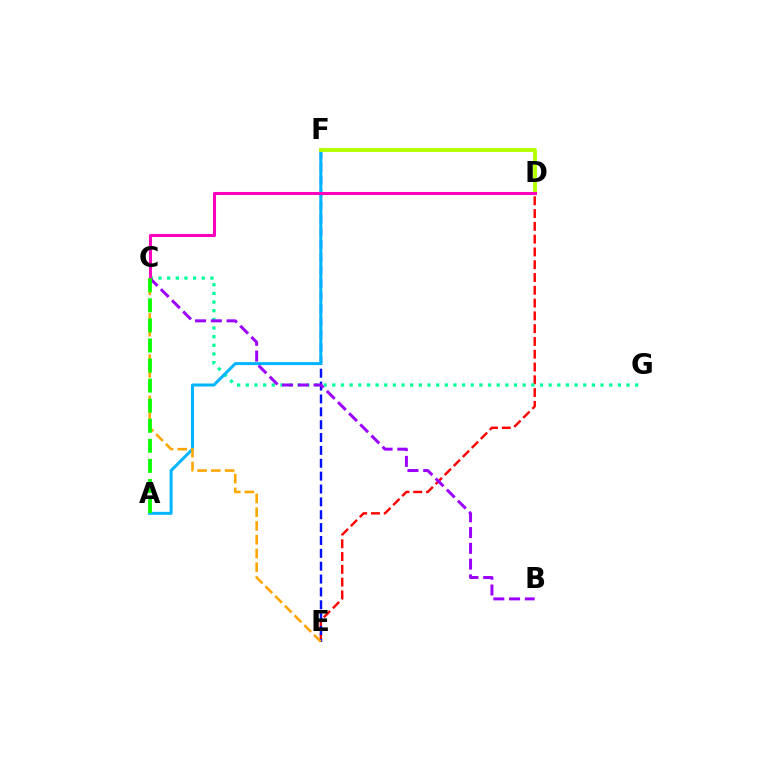{('D', 'E'): [{'color': '#ff0000', 'line_style': 'dashed', 'thickness': 1.74}], ('E', 'F'): [{'color': '#0010ff', 'line_style': 'dashed', 'thickness': 1.75}], ('C', 'G'): [{'color': '#00ff9d', 'line_style': 'dotted', 'thickness': 2.35}], ('A', 'F'): [{'color': '#00b5ff', 'line_style': 'solid', 'thickness': 2.17}], ('C', 'E'): [{'color': '#ffa500', 'line_style': 'dashed', 'thickness': 1.87}], ('B', 'C'): [{'color': '#9b00ff', 'line_style': 'dashed', 'thickness': 2.14}], ('D', 'F'): [{'color': '#b3ff00', 'line_style': 'solid', 'thickness': 2.79}], ('C', 'D'): [{'color': '#ff00bd', 'line_style': 'solid', 'thickness': 2.2}], ('A', 'C'): [{'color': '#08ff00', 'line_style': 'dashed', 'thickness': 2.73}]}